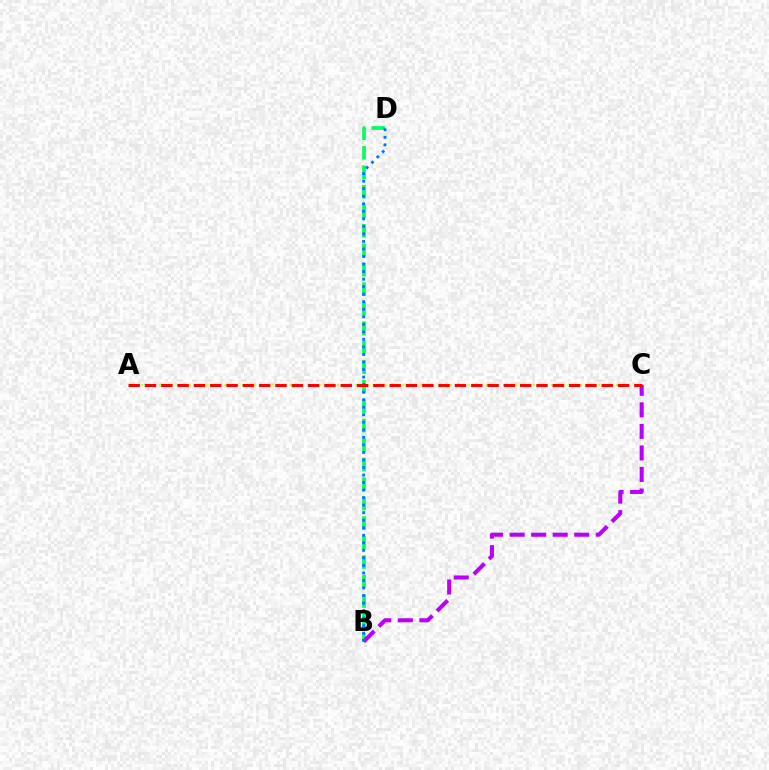{('A', 'C'): [{'color': '#d1ff00', 'line_style': 'dotted', 'thickness': 1.61}, {'color': '#ff0000', 'line_style': 'dashed', 'thickness': 2.22}], ('B', 'D'): [{'color': '#00ff5c', 'line_style': 'dashed', 'thickness': 2.65}, {'color': '#0074ff', 'line_style': 'dotted', 'thickness': 2.05}], ('B', 'C'): [{'color': '#b900ff', 'line_style': 'dashed', 'thickness': 2.93}]}